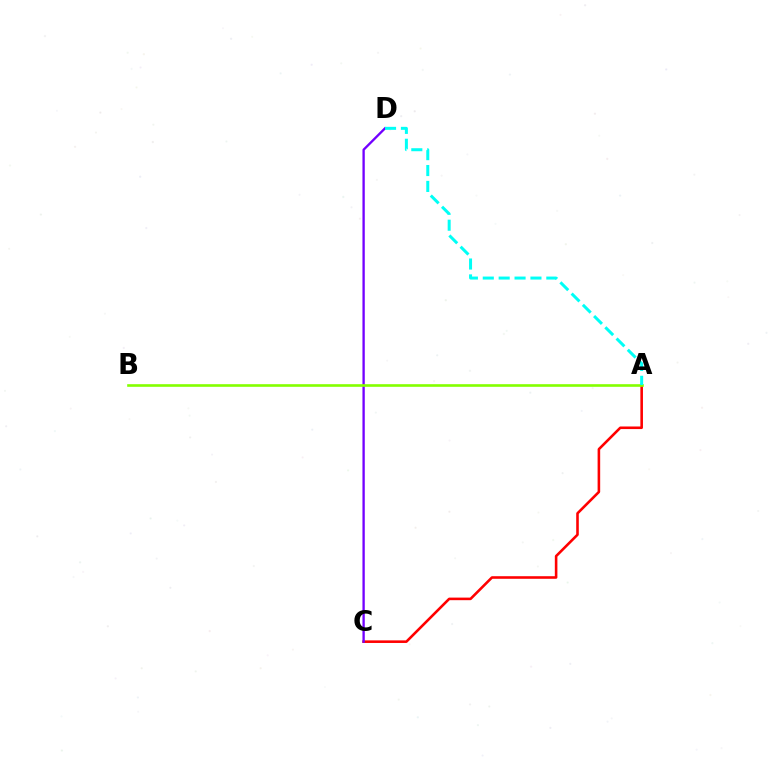{('A', 'C'): [{'color': '#ff0000', 'line_style': 'solid', 'thickness': 1.86}], ('C', 'D'): [{'color': '#7200ff', 'line_style': 'solid', 'thickness': 1.68}], ('A', 'B'): [{'color': '#84ff00', 'line_style': 'solid', 'thickness': 1.89}], ('A', 'D'): [{'color': '#00fff6', 'line_style': 'dashed', 'thickness': 2.16}]}